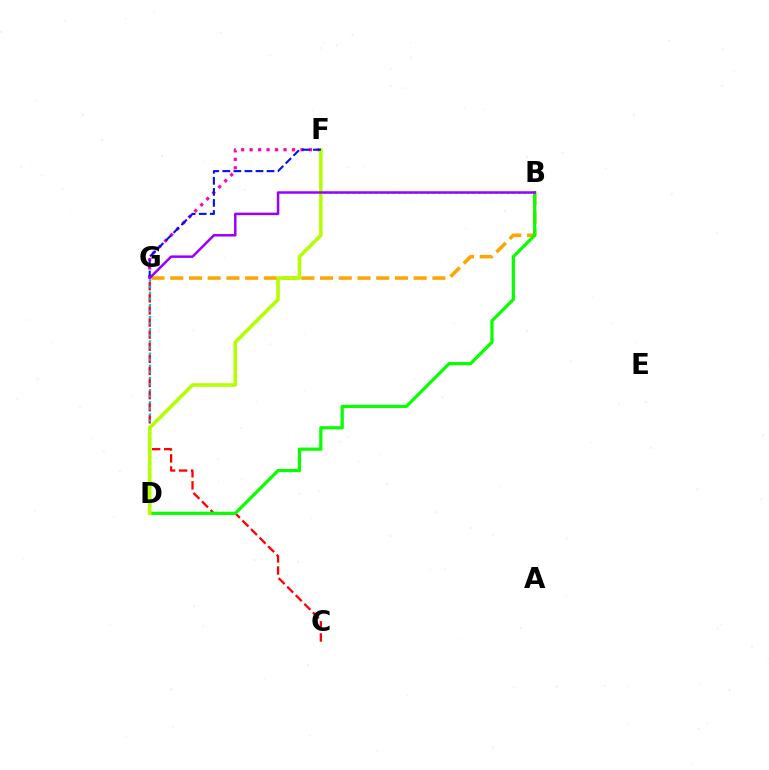{('B', 'G'): [{'color': '#ffa500', 'line_style': 'dashed', 'thickness': 2.54}, {'color': '#9b00ff', 'line_style': 'solid', 'thickness': 1.8}], ('F', 'G'): [{'color': '#ff00bd', 'line_style': 'dotted', 'thickness': 2.3}, {'color': '#0010ff', 'line_style': 'dashed', 'thickness': 1.5}], ('C', 'G'): [{'color': '#ff0000', 'line_style': 'dashed', 'thickness': 1.64}], ('D', 'G'): [{'color': '#00b5ff', 'line_style': 'dotted', 'thickness': 1.65}], ('B', 'D'): [{'color': '#08ff00', 'line_style': 'solid', 'thickness': 2.31}], ('B', 'F'): [{'color': '#00ff9d', 'line_style': 'dotted', 'thickness': 1.55}], ('D', 'F'): [{'color': '#b3ff00', 'line_style': 'solid', 'thickness': 2.55}]}